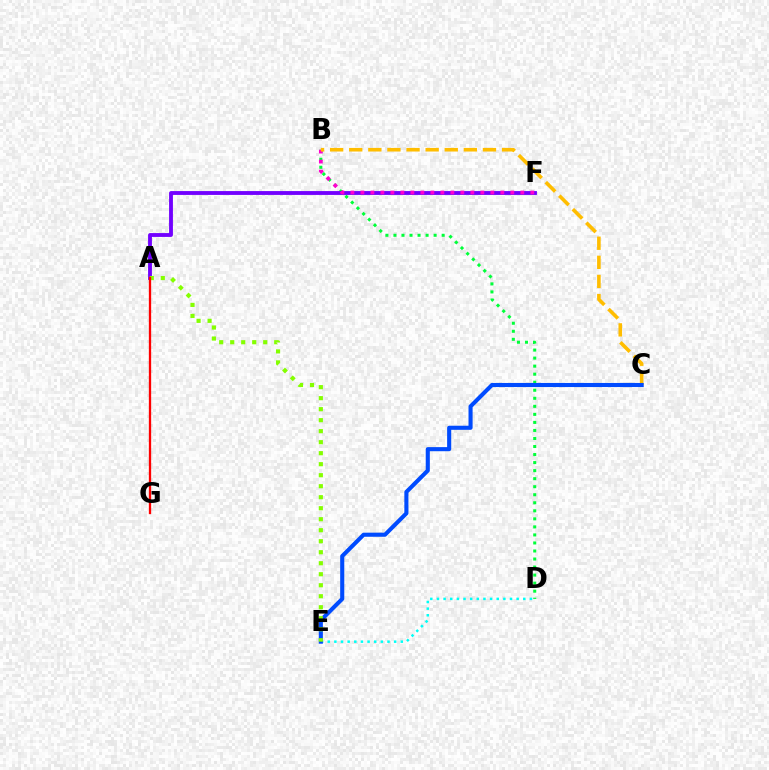{('B', 'D'): [{'color': '#00ff39', 'line_style': 'dotted', 'thickness': 2.18}], ('A', 'F'): [{'color': '#7200ff', 'line_style': 'solid', 'thickness': 2.77}], ('B', 'F'): [{'color': '#ff00cf', 'line_style': 'dotted', 'thickness': 2.72}], ('D', 'E'): [{'color': '#00fff6', 'line_style': 'dotted', 'thickness': 1.8}], ('B', 'C'): [{'color': '#ffbd00', 'line_style': 'dashed', 'thickness': 2.6}], ('C', 'E'): [{'color': '#004bff', 'line_style': 'solid', 'thickness': 2.95}], ('A', 'E'): [{'color': '#84ff00', 'line_style': 'dotted', 'thickness': 2.99}], ('A', 'G'): [{'color': '#ff0000', 'line_style': 'solid', 'thickness': 1.66}]}